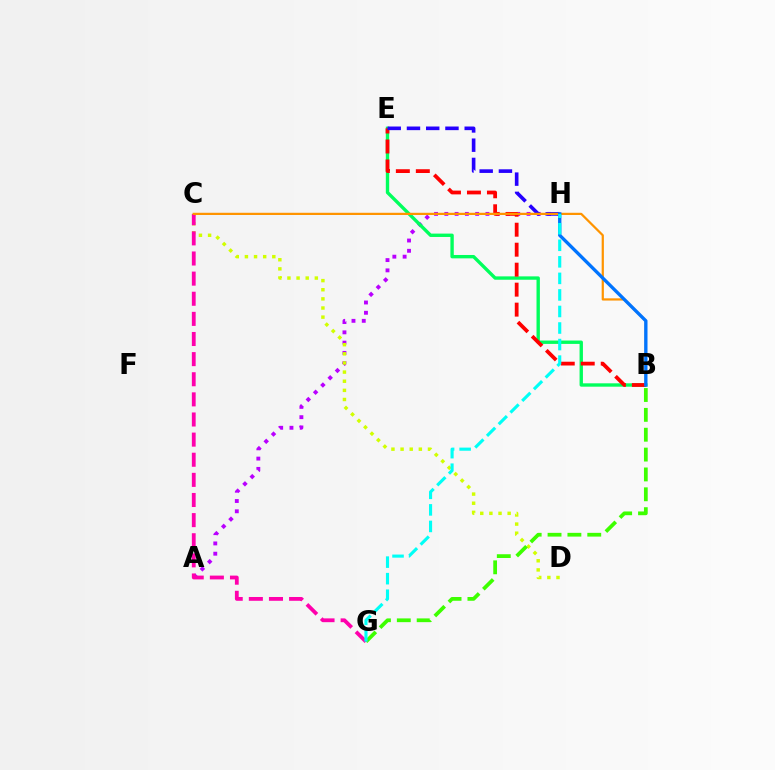{('A', 'H'): [{'color': '#b900ff', 'line_style': 'dotted', 'thickness': 2.79}], ('B', 'E'): [{'color': '#00ff5c', 'line_style': 'solid', 'thickness': 2.43}, {'color': '#ff0000', 'line_style': 'dashed', 'thickness': 2.71}], ('C', 'D'): [{'color': '#d1ff00', 'line_style': 'dotted', 'thickness': 2.48}], ('B', 'G'): [{'color': '#3dff00', 'line_style': 'dashed', 'thickness': 2.7}], ('C', 'G'): [{'color': '#ff00ac', 'line_style': 'dashed', 'thickness': 2.73}], ('E', 'H'): [{'color': '#2500ff', 'line_style': 'dashed', 'thickness': 2.61}], ('B', 'C'): [{'color': '#ff9400', 'line_style': 'solid', 'thickness': 1.6}], ('B', 'H'): [{'color': '#0074ff', 'line_style': 'solid', 'thickness': 2.4}], ('G', 'H'): [{'color': '#00fff6', 'line_style': 'dashed', 'thickness': 2.25}]}